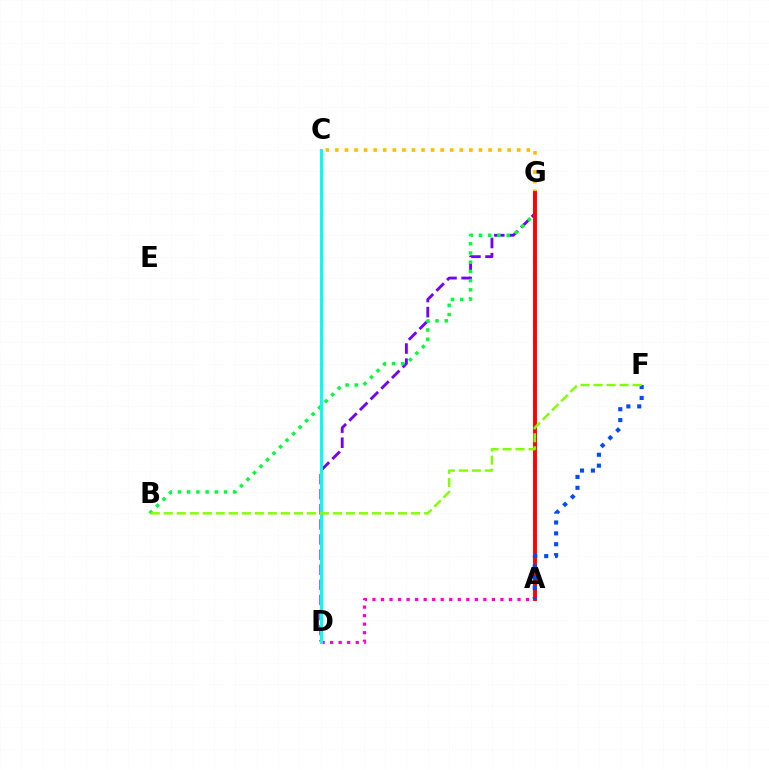{('D', 'G'): [{'color': '#7200ff', 'line_style': 'dashed', 'thickness': 2.05}], ('B', 'G'): [{'color': '#00ff39', 'line_style': 'dotted', 'thickness': 2.5}], ('A', 'D'): [{'color': '#ff00cf', 'line_style': 'dotted', 'thickness': 2.32}], ('C', 'G'): [{'color': '#ffbd00', 'line_style': 'dotted', 'thickness': 2.6}], ('A', 'G'): [{'color': '#ff0000', 'line_style': 'solid', 'thickness': 2.8}], ('A', 'F'): [{'color': '#004bff', 'line_style': 'dotted', 'thickness': 2.96}], ('C', 'D'): [{'color': '#00fff6', 'line_style': 'solid', 'thickness': 2.13}], ('B', 'F'): [{'color': '#84ff00', 'line_style': 'dashed', 'thickness': 1.77}]}